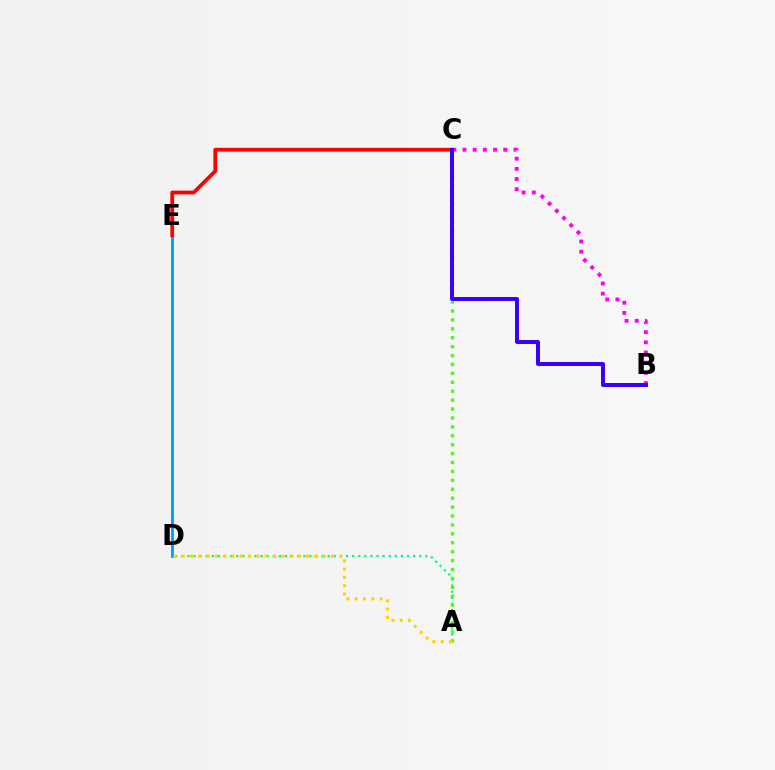{('B', 'C'): [{'color': '#ff00ed', 'line_style': 'dotted', 'thickness': 2.77}, {'color': '#3700ff', 'line_style': 'solid', 'thickness': 2.86}], ('A', 'D'): [{'color': '#00ff86', 'line_style': 'dotted', 'thickness': 1.66}, {'color': '#ffd500', 'line_style': 'dotted', 'thickness': 2.26}], ('A', 'C'): [{'color': '#4fff00', 'line_style': 'dotted', 'thickness': 2.42}], ('D', 'E'): [{'color': '#009eff', 'line_style': 'solid', 'thickness': 2.07}], ('C', 'E'): [{'color': '#ff0000', 'line_style': 'solid', 'thickness': 2.72}]}